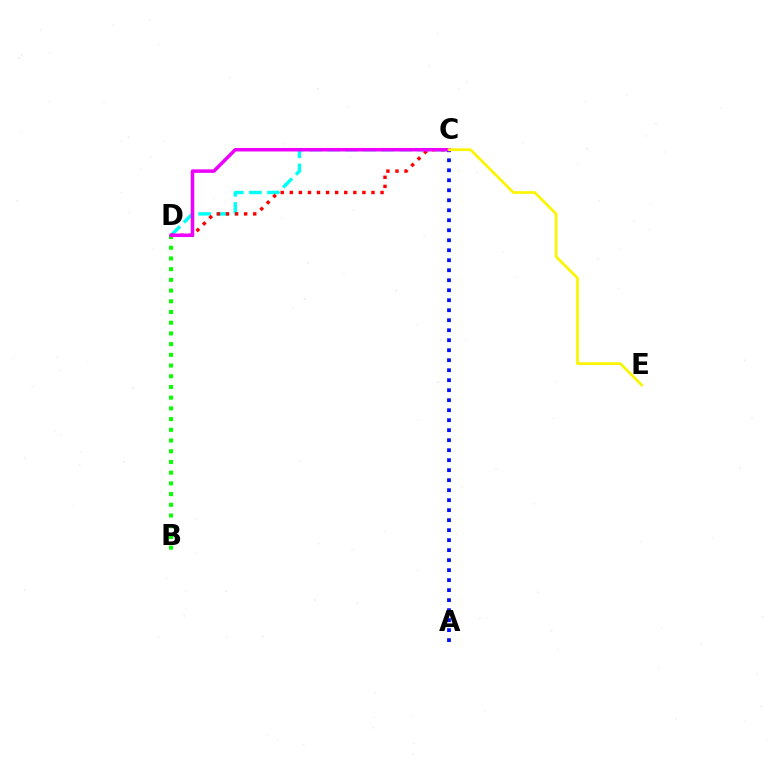{('C', 'D'): [{'color': '#00fff6', 'line_style': 'dashed', 'thickness': 2.45}, {'color': '#ff0000', 'line_style': 'dotted', 'thickness': 2.47}, {'color': '#ee00ff', 'line_style': 'solid', 'thickness': 2.52}], ('B', 'D'): [{'color': '#08ff00', 'line_style': 'dotted', 'thickness': 2.91}], ('A', 'C'): [{'color': '#0010ff', 'line_style': 'dotted', 'thickness': 2.72}], ('C', 'E'): [{'color': '#fcf500', 'line_style': 'solid', 'thickness': 1.97}]}